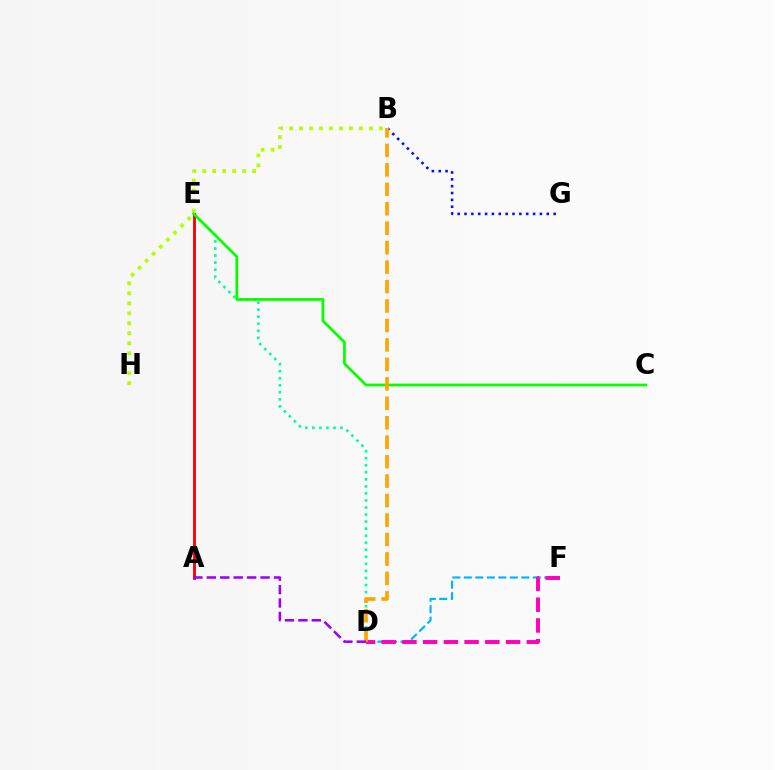{('D', 'E'): [{'color': '#00ff9d', 'line_style': 'dotted', 'thickness': 1.91}], ('B', 'H'): [{'color': '#b3ff00', 'line_style': 'dotted', 'thickness': 2.71}], ('A', 'E'): [{'color': '#ff0000', 'line_style': 'solid', 'thickness': 2.07}], ('C', 'E'): [{'color': '#08ff00', 'line_style': 'solid', 'thickness': 1.99}], ('B', 'G'): [{'color': '#0010ff', 'line_style': 'dotted', 'thickness': 1.86}], ('D', 'F'): [{'color': '#00b5ff', 'line_style': 'dashed', 'thickness': 1.56}, {'color': '#ff00bd', 'line_style': 'dashed', 'thickness': 2.82}], ('B', 'D'): [{'color': '#ffa500', 'line_style': 'dashed', 'thickness': 2.64}], ('A', 'D'): [{'color': '#9b00ff', 'line_style': 'dashed', 'thickness': 1.83}]}